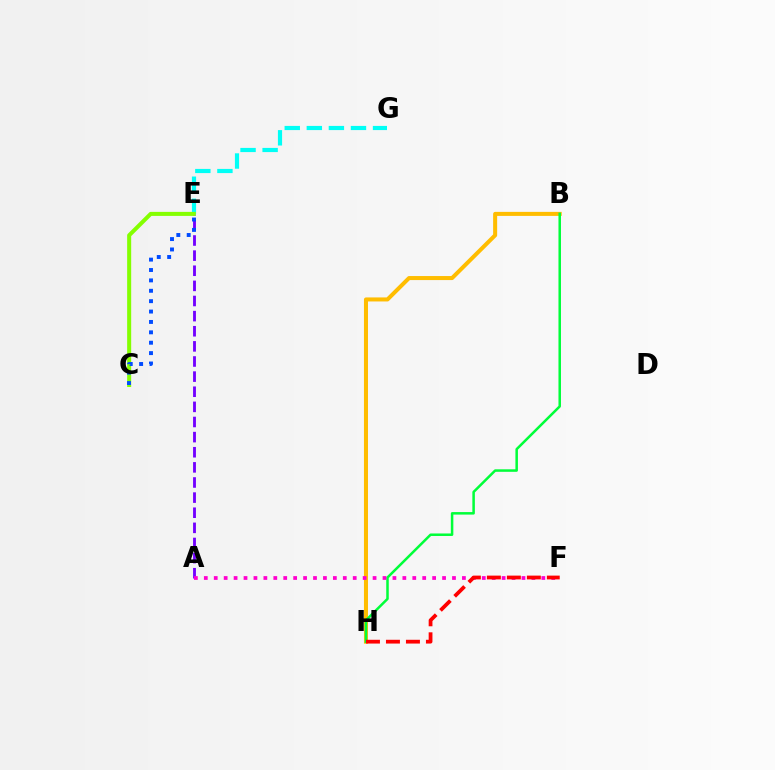{('B', 'H'): [{'color': '#ffbd00', 'line_style': 'solid', 'thickness': 2.9}, {'color': '#00ff39', 'line_style': 'solid', 'thickness': 1.81}], ('A', 'E'): [{'color': '#7200ff', 'line_style': 'dashed', 'thickness': 2.05}], ('E', 'G'): [{'color': '#00fff6', 'line_style': 'dashed', 'thickness': 3.0}], ('A', 'F'): [{'color': '#ff00cf', 'line_style': 'dotted', 'thickness': 2.7}], ('F', 'H'): [{'color': '#ff0000', 'line_style': 'dashed', 'thickness': 2.72}], ('C', 'E'): [{'color': '#84ff00', 'line_style': 'solid', 'thickness': 2.9}, {'color': '#004bff', 'line_style': 'dotted', 'thickness': 2.82}]}